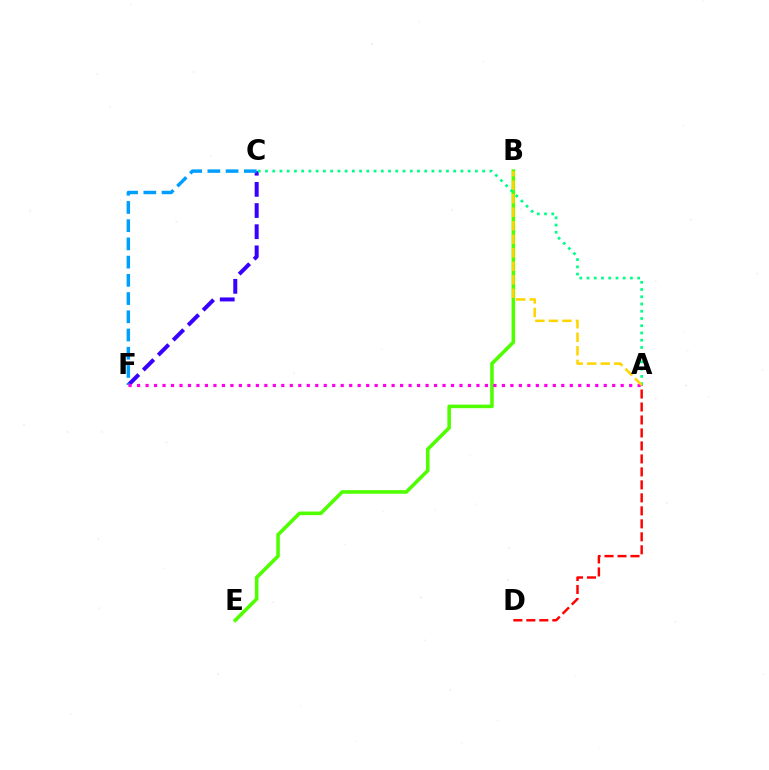{('C', 'F'): [{'color': '#3700ff', 'line_style': 'dashed', 'thickness': 2.87}, {'color': '#009eff', 'line_style': 'dashed', 'thickness': 2.48}], ('B', 'E'): [{'color': '#4fff00', 'line_style': 'solid', 'thickness': 2.58}], ('A', 'F'): [{'color': '#ff00ed', 'line_style': 'dotted', 'thickness': 2.31}], ('A', 'D'): [{'color': '#ff0000', 'line_style': 'dashed', 'thickness': 1.76}], ('A', 'C'): [{'color': '#00ff86', 'line_style': 'dotted', 'thickness': 1.97}], ('A', 'B'): [{'color': '#ffd500', 'line_style': 'dashed', 'thickness': 1.84}]}